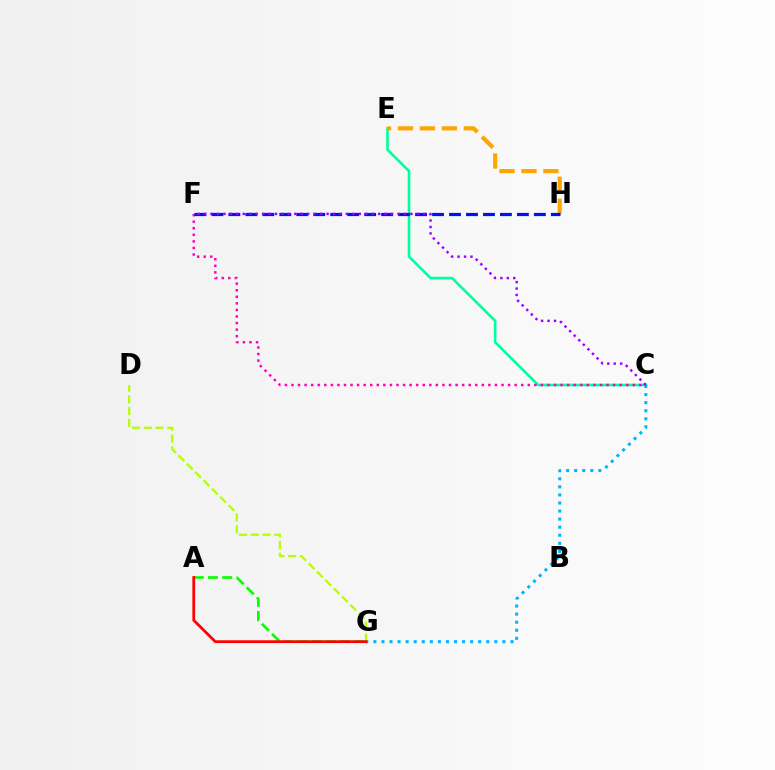{('C', 'E'): [{'color': '#00ff9d', 'line_style': 'solid', 'thickness': 1.88}], ('E', 'H'): [{'color': '#ffa500', 'line_style': 'dashed', 'thickness': 2.98}], ('D', 'G'): [{'color': '#b3ff00', 'line_style': 'dashed', 'thickness': 1.6}], ('C', 'F'): [{'color': '#ff00bd', 'line_style': 'dotted', 'thickness': 1.78}, {'color': '#9b00ff', 'line_style': 'dotted', 'thickness': 1.75}], ('C', 'G'): [{'color': '#00b5ff', 'line_style': 'dotted', 'thickness': 2.19}], ('F', 'H'): [{'color': '#0010ff', 'line_style': 'dashed', 'thickness': 2.31}], ('A', 'G'): [{'color': '#08ff00', 'line_style': 'dashed', 'thickness': 1.94}, {'color': '#ff0000', 'line_style': 'solid', 'thickness': 1.99}]}